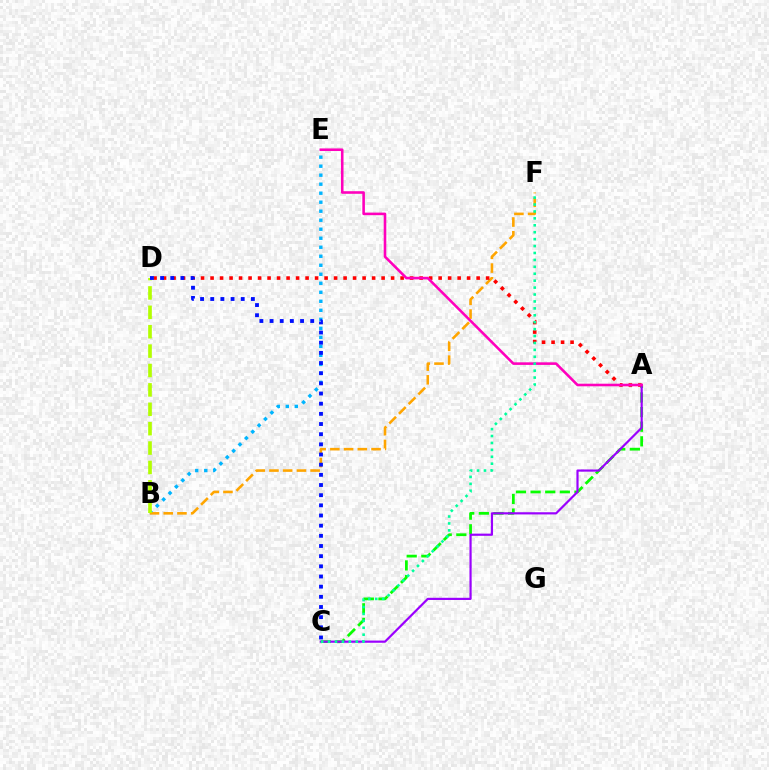{('B', 'E'): [{'color': '#00b5ff', 'line_style': 'dotted', 'thickness': 2.45}], ('B', 'F'): [{'color': '#ffa500', 'line_style': 'dashed', 'thickness': 1.86}], ('A', 'C'): [{'color': '#08ff00', 'line_style': 'dashed', 'thickness': 1.99}, {'color': '#9b00ff', 'line_style': 'solid', 'thickness': 1.58}], ('A', 'D'): [{'color': '#ff0000', 'line_style': 'dotted', 'thickness': 2.58}], ('B', 'D'): [{'color': '#b3ff00', 'line_style': 'dashed', 'thickness': 2.63}], ('A', 'E'): [{'color': '#ff00bd', 'line_style': 'solid', 'thickness': 1.86}], ('C', 'D'): [{'color': '#0010ff', 'line_style': 'dotted', 'thickness': 2.76}], ('C', 'F'): [{'color': '#00ff9d', 'line_style': 'dotted', 'thickness': 1.88}]}